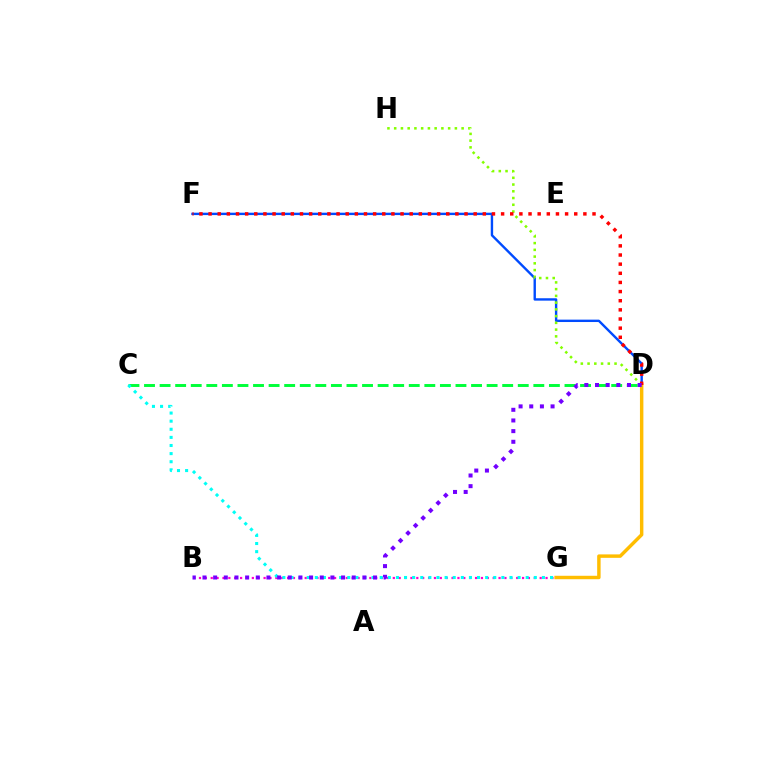{('B', 'G'): [{'color': '#ff00cf', 'line_style': 'dotted', 'thickness': 1.6}], ('C', 'D'): [{'color': '#00ff39', 'line_style': 'dashed', 'thickness': 2.12}], ('D', 'F'): [{'color': '#004bff', 'line_style': 'solid', 'thickness': 1.72}, {'color': '#ff0000', 'line_style': 'dotted', 'thickness': 2.48}], ('D', 'G'): [{'color': '#ffbd00', 'line_style': 'solid', 'thickness': 2.48}], ('D', 'H'): [{'color': '#84ff00', 'line_style': 'dotted', 'thickness': 1.83}], ('C', 'G'): [{'color': '#00fff6', 'line_style': 'dotted', 'thickness': 2.2}], ('B', 'D'): [{'color': '#7200ff', 'line_style': 'dotted', 'thickness': 2.9}]}